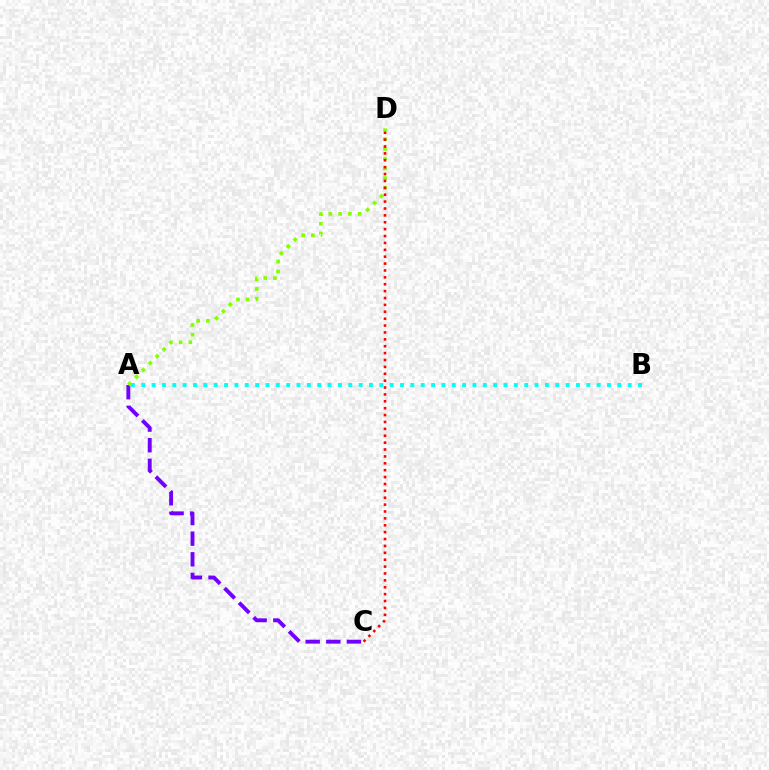{('A', 'C'): [{'color': '#7200ff', 'line_style': 'dashed', 'thickness': 2.8}], ('A', 'D'): [{'color': '#84ff00', 'line_style': 'dotted', 'thickness': 2.64}], ('C', 'D'): [{'color': '#ff0000', 'line_style': 'dotted', 'thickness': 1.87}], ('A', 'B'): [{'color': '#00fff6', 'line_style': 'dotted', 'thickness': 2.81}]}